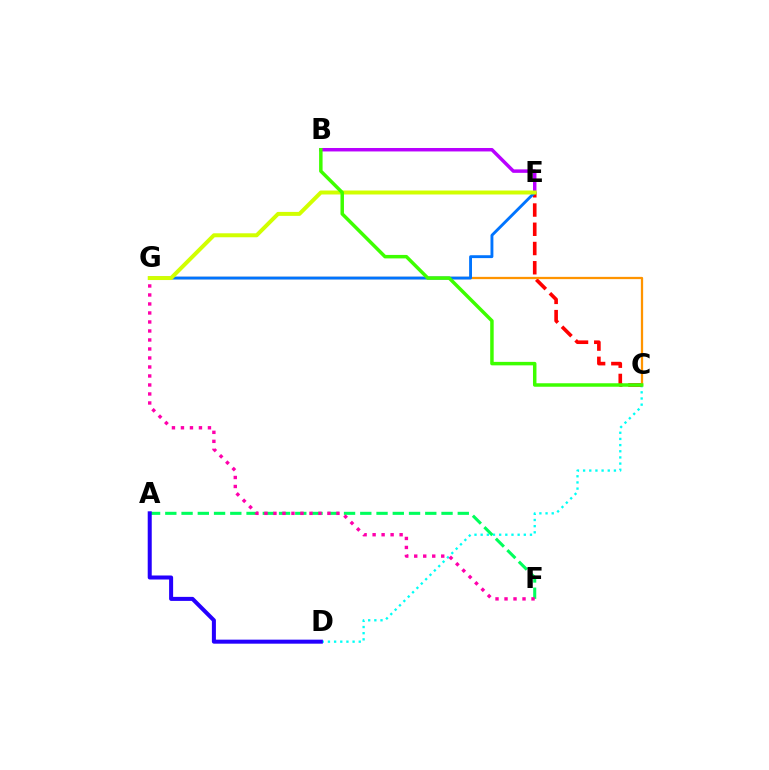{('B', 'E'): [{'color': '#b900ff', 'line_style': 'solid', 'thickness': 2.49}], ('C', 'D'): [{'color': '#00fff6', 'line_style': 'dotted', 'thickness': 1.67}], ('C', 'E'): [{'color': '#ff0000', 'line_style': 'dashed', 'thickness': 2.61}], ('C', 'G'): [{'color': '#ff9400', 'line_style': 'solid', 'thickness': 1.64}], ('E', 'G'): [{'color': '#0074ff', 'line_style': 'solid', 'thickness': 2.07}, {'color': '#d1ff00', 'line_style': 'solid', 'thickness': 2.86}], ('A', 'F'): [{'color': '#00ff5c', 'line_style': 'dashed', 'thickness': 2.21}], ('F', 'G'): [{'color': '#ff00ac', 'line_style': 'dotted', 'thickness': 2.45}], ('B', 'C'): [{'color': '#3dff00', 'line_style': 'solid', 'thickness': 2.51}], ('A', 'D'): [{'color': '#2500ff', 'line_style': 'solid', 'thickness': 2.9}]}